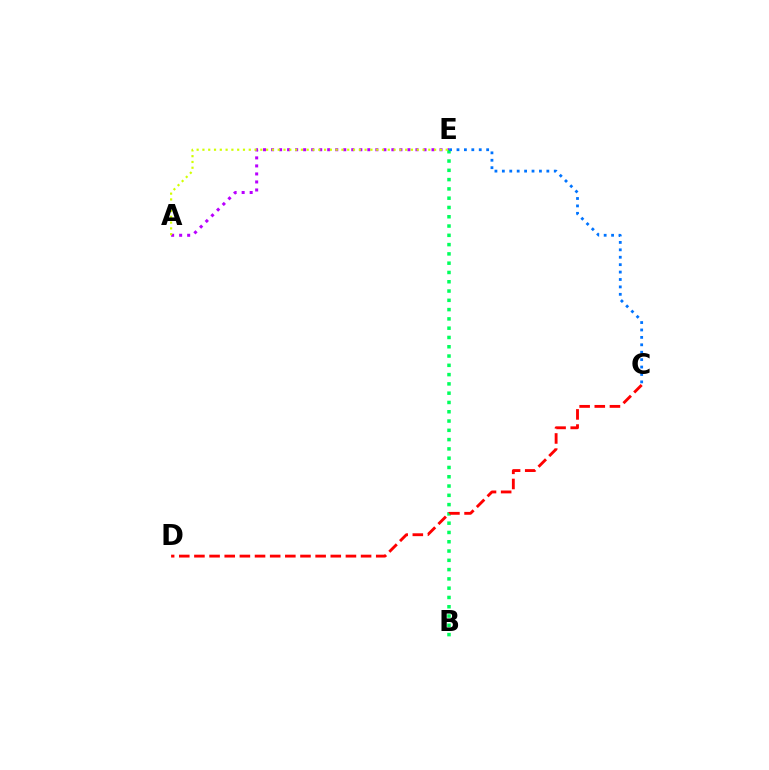{('A', 'E'): [{'color': '#b900ff', 'line_style': 'dotted', 'thickness': 2.18}, {'color': '#d1ff00', 'line_style': 'dotted', 'thickness': 1.57}], ('B', 'E'): [{'color': '#00ff5c', 'line_style': 'dotted', 'thickness': 2.52}], ('C', 'D'): [{'color': '#ff0000', 'line_style': 'dashed', 'thickness': 2.06}], ('C', 'E'): [{'color': '#0074ff', 'line_style': 'dotted', 'thickness': 2.02}]}